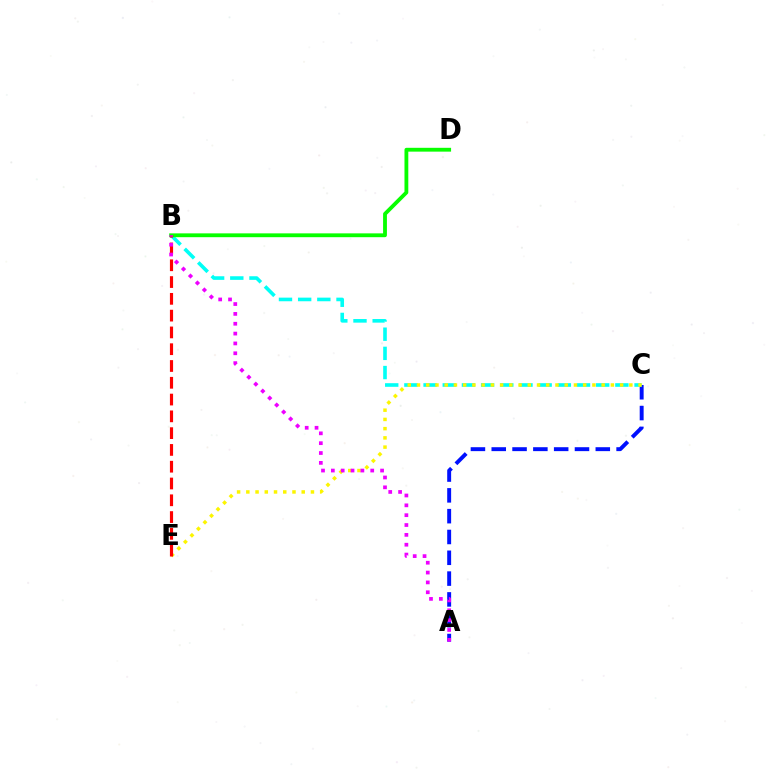{('A', 'C'): [{'color': '#0010ff', 'line_style': 'dashed', 'thickness': 2.83}], ('B', 'C'): [{'color': '#00fff6', 'line_style': 'dashed', 'thickness': 2.61}], ('B', 'D'): [{'color': '#08ff00', 'line_style': 'solid', 'thickness': 2.75}], ('C', 'E'): [{'color': '#fcf500', 'line_style': 'dotted', 'thickness': 2.51}], ('B', 'E'): [{'color': '#ff0000', 'line_style': 'dashed', 'thickness': 2.28}], ('A', 'B'): [{'color': '#ee00ff', 'line_style': 'dotted', 'thickness': 2.68}]}